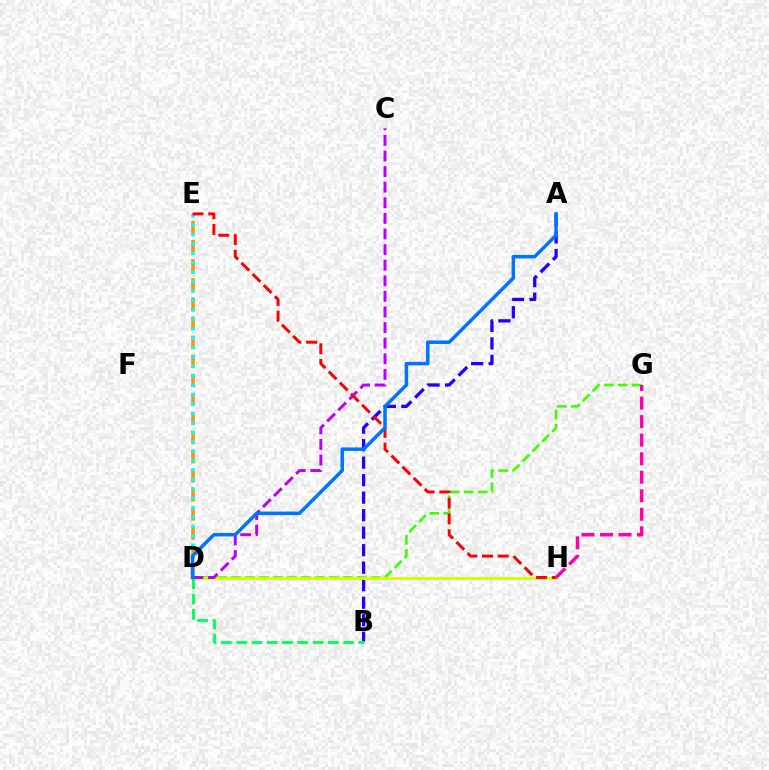{('D', 'G'): [{'color': '#3dff00', 'line_style': 'dashed', 'thickness': 1.9}], ('A', 'B'): [{'color': '#2500ff', 'line_style': 'dashed', 'thickness': 2.38}], ('D', 'E'): [{'color': '#ff9400', 'line_style': 'dashed', 'thickness': 2.59}, {'color': '#00fff6', 'line_style': 'dotted', 'thickness': 2.56}], ('D', 'H'): [{'color': '#d1ff00', 'line_style': 'solid', 'thickness': 2.07}], ('C', 'D'): [{'color': '#b900ff', 'line_style': 'dashed', 'thickness': 2.12}], ('B', 'D'): [{'color': '#00ff5c', 'line_style': 'dashed', 'thickness': 2.07}], ('E', 'H'): [{'color': '#ff0000', 'line_style': 'dashed', 'thickness': 2.14}], ('G', 'H'): [{'color': '#ff00ac', 'line_style': 'dashed', 'thickness': 2.52}], ('A', 'D'): [{'color': '#0074ff', 'line_style': 'solid', 'thickness': 2.52}]}